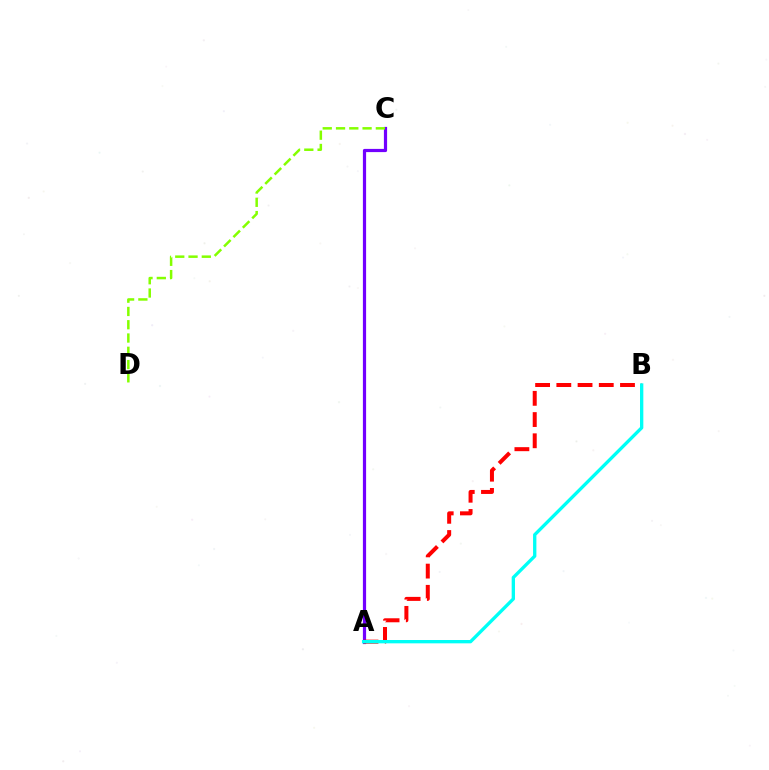{('A', 'C'): [{'color': '#7200ff', 'line_style': 'solid', 'thickness': 2.3}], ('C', 'D'): [{'color': '#84ff00', 'line_style': 'dashed', 'thickness': 1.8}], ('A', 'B'): [{'color': '#ff0000', 'line_style': 'dashed', 'thickness': 2.88}, {'color': '#00fff6', 'line_style': 'solid', 'thickness': 2.4}]}